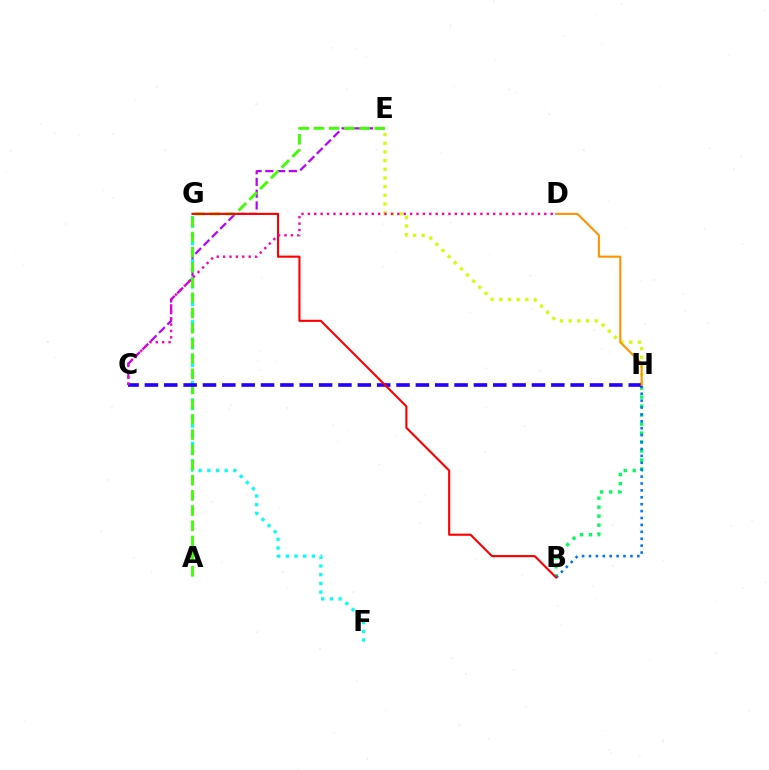{('E', 'H'): [{'color': '#d1ff00', 'line_style': 'dotted', 'thickness': 2.36}], ('C', 'E'): [{'color': '#b900ff', 'line_style': 'dashed', 'thickness': 1.6}], ('B', 'H'): [{'color': '#00ff5c', 'line_style': 'dotted', 'thickness': 2.44}, {'color': '#0074ff', 'line_style': 'dotted', 'thickness': 1.88}], ('F', 'G'): [{'color': '#00fff6', 'line_style': 'dotted', 'thickness': 2.36}], ('A', 'E'): [{'color': '#3dff00', 'line_style': 'dashed', 'thickness': 2.06}], ('C', 'H'): [{'color': '#2500ff', 'line_style': 'dashed', 'thickness': 2.63}], ('B', 'G'): [{'color': '#ff0000', 'line_style': 'solid', 'thickness': 1.53}], ('D', 'H'): [{'color': '#ff9400', 'line_style': 'solid', 'thickness': 1.51}], ('C', 'D'): [{'color': '#ff00ac', 'line_style': 'dotted', 'thickness': 1.74}]}